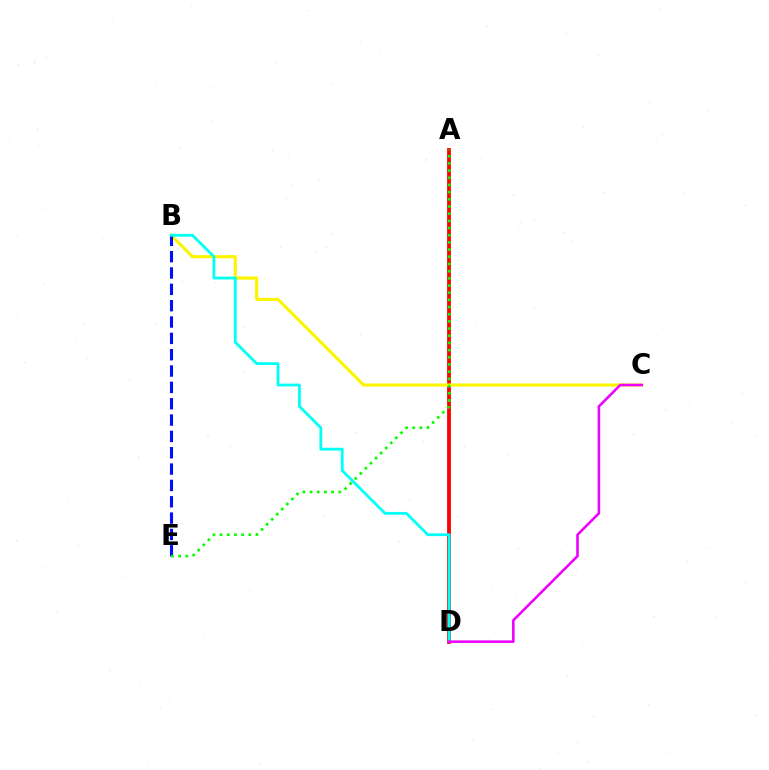{('A', 'D'): [{'color': '#ff0000', 'line_style': 'solid', 'thickness': 2.73}], ('B', 'C'): [{'color': '#fcf500', 'line_style': 'solid', 'thickness': 2.25}], ('B', 'E'): [{'color': '#0010ff', 'line_style': 'dashed', 'thickness': 2.22}], ('A', 'E'): [{'color': '#08ff00', 'line_style': 'dotted', 'thickness': 1.95}], ('B', 'D'): [{'color': '#00fff6', 'line_style': 'solid', 'thickness': 2.01}], ('C', 'D'): [{'color': '#ee00ff', 'line_style': 'solid', 'thickness': 1.85}]}